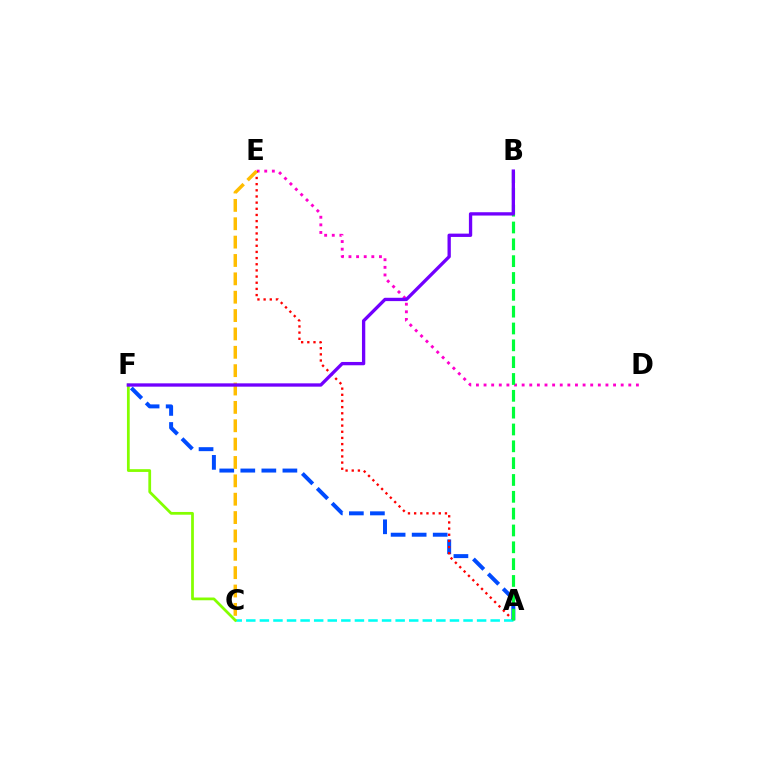{('D', 'E'): [{'color': '#ff00cf', 'line_style': 'dotted', 'thickness': 2.07}], ('A', 'F'): [{'color': '#004bff', 'line_style': 'dashed', 'thickness': 2.86}], ('A', 'E'): [{'color': '#ff0000', 'line_style': 'dotted', 'thickness': 1.67}], ('C', 'E'): [{'color': '#ffbd00', 'line_style': 'dashed', 'thickness': 2.49}], ('A', 'C'): [{'color': '#00fff6', 'line_style': 'dashed', 'thickness': 1.84}], ('C', 'F'): [{'color': '#84ff00', 'line_style': 'solid', 'thickness': 1.98}], ('A', 'B'): [{'color': '#00ff39', 'line_style': 'dashed', 'thickness': 2.29}], ('B', 'F'): [{'color': '#7200ff', 'line_style': 'solid', 'thickness': 2.39}]}